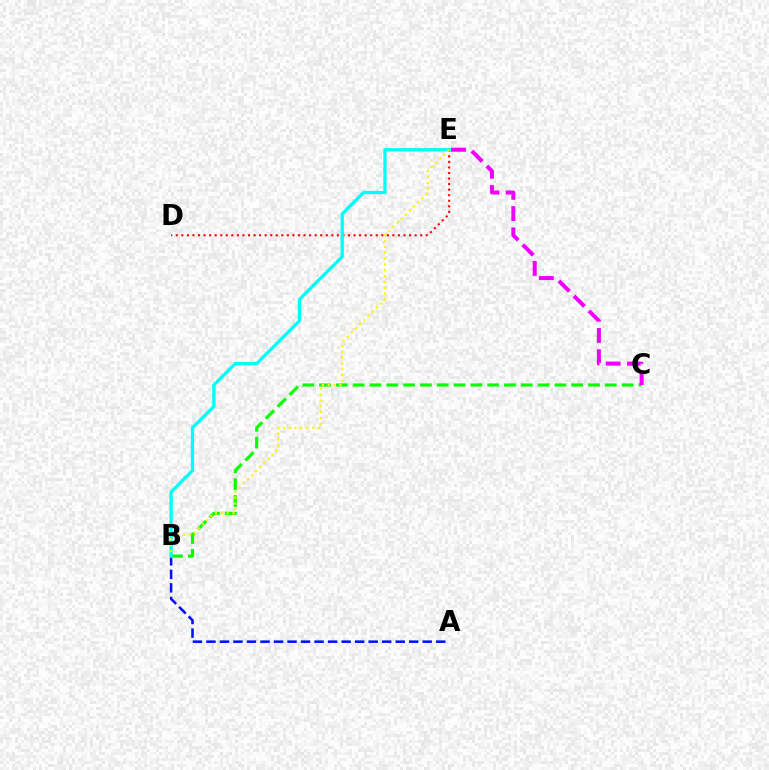{('A', 'B'): [{'color': '#0010ff', 'line_style': 'dashed', 'thickness': 1.84}], ('D', 'E'): [{'color': '#ff0000', 'line_style': 'dotted', 'thickness': 1.51}], ('B', 'C'): [{'color': '#08ff00', 'line_style': 'dashed', 'thickness': 2.28}], ('C', 'E'): [{'color': '#ee00ff', 'line_style': 'dashed', 'thickness': 2.88}], ('B', 'E'): [{'color': '#00fff6', 'line_style': 'solid', 'thickness': 2.37}, {'color': '#fcf500', 'line_style': 'dotted', 'thickness': 1.59}]}